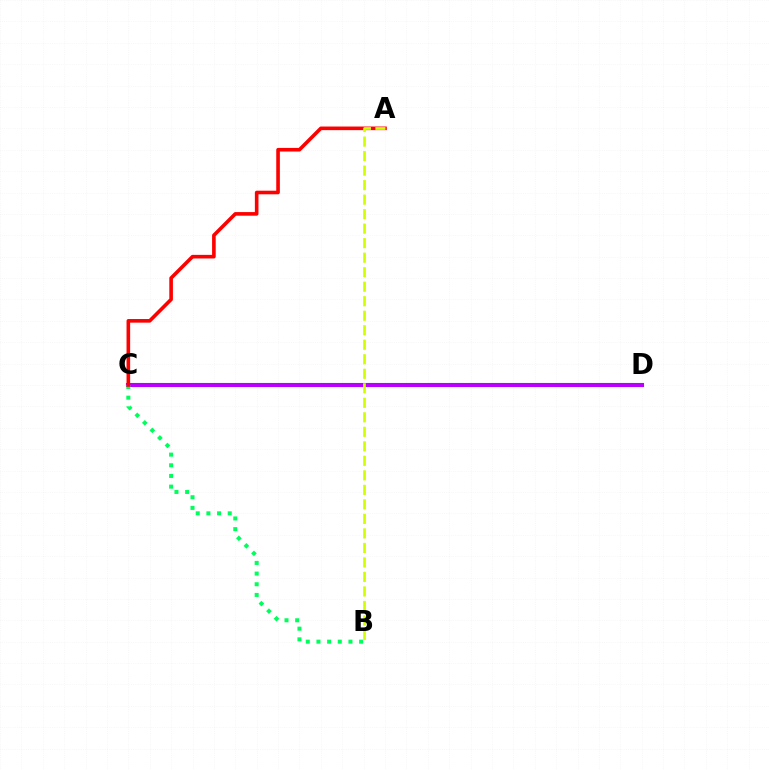{('C', 'D'): [{'color': '#0074ff', 'line_style': 'dashed', 'thickness': 2.9}, {'color': '#b900ff', 'line_style': 'solid', 'thickness': 2.92}], ('B', 'C'): [{'color': '#00ff5c', 'line_style': 'dotted', 'thickness': 2.9}], ('A', 'C'): [{'color': '#ff0000', 'line_style': 'solid', 'thickness': 2.6}], ('A', 'B'): [{'color': '#d1ff00', 'line_style': 'dashed', 'thickness': 1.97}]}